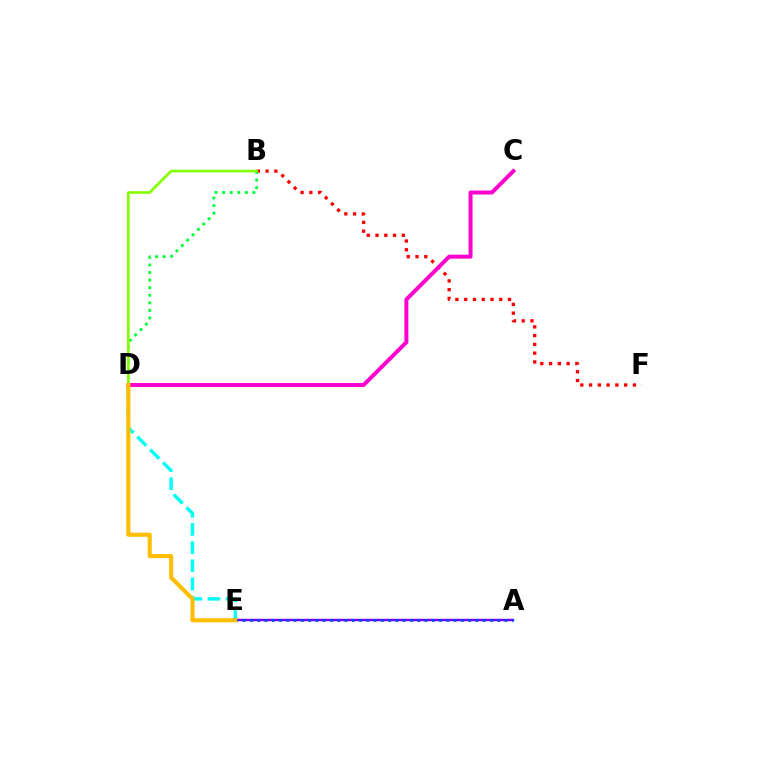{('B', 'F'): [{'color': '#ff0000', 'line_style': 'dotted', 'thickness': 2.38}], ('B', 'D'): [{'color': '#00ff39', 'line_style': 'dotted', 'thickness': 2.06}, {'color': '#84ff00', 'line_style': 'solid', 'thickness': 1.92}], ('C', 'D'): [{'color': '#ff00cf', 'line_style': 'solid', 'thickness': 2.87}], ('D', 'E'): [{'color': '#00fff6', 'line_style': 'dashed', 'thickness': 2.47}, {'color': '#ffbd00', 'line_style': 'solid', 'thickness': 2.96}], ('A', 'E'): [{'color': '#7200ff', 'line_style': 'solid', 'thickness': 1.74}, {'color': '#004bff', 'line_style': 'dotted', 'thickness': 1.98}]}